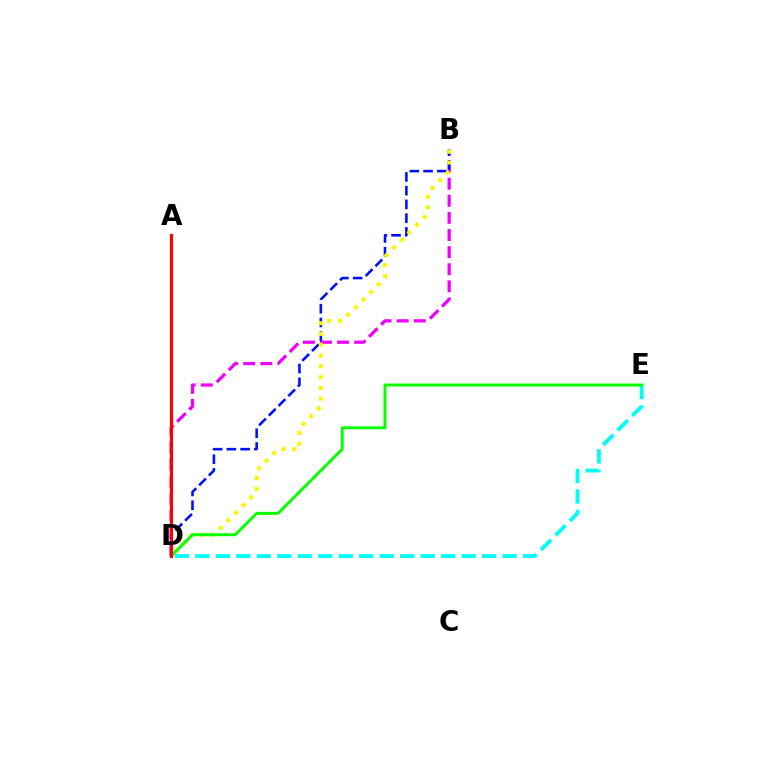{('B', 'D'): [{'color': '#ee00ff', 'line_style': 'dashed', 'thickness': 2.32}, {'color': '#0010ff', 'line_style': 'dashed', 'thickness': 1.87}, {'color': '#fcf500', 'line_style': 'dotted', 'thickness': 2.93}], ('D', 'E'): [{'color': '#00fff6', 'line_style': 'dashed', 'thickness': 2.78}, {'color': '#08ff00', 'line_style': 'solid', 'thickness': 2.13}], ('A', 'D'): [{'color': '#ff0000', 'line_style': 'solid', 'thickness': 2.25}]}